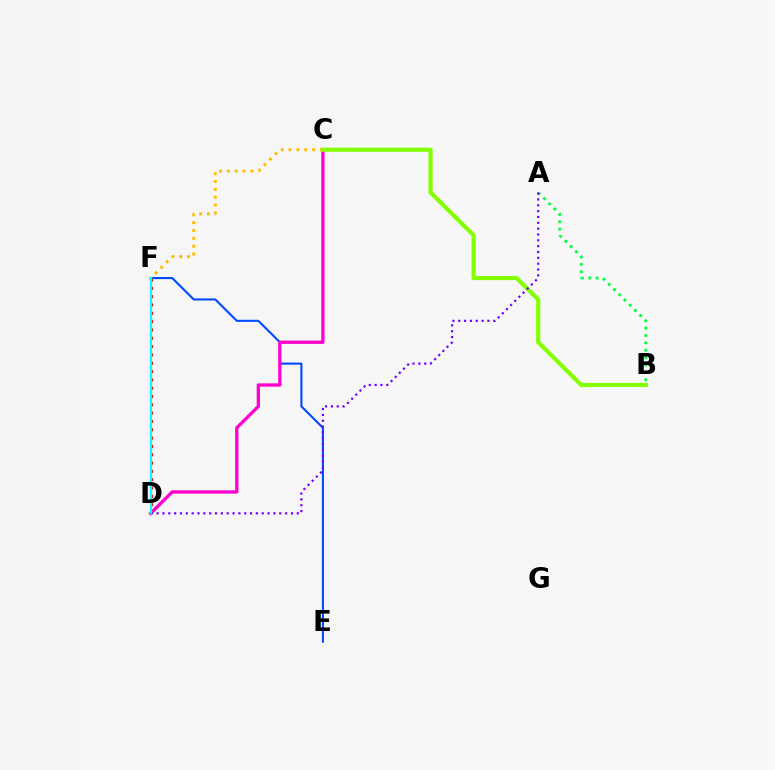{('D', 'F'): [{'color': '#ff0000', 'line_style': 'dotted', 'thickness': 2.26}, {'color': '#00fff6', 'line_style': 'solid', 'thickness': 1.57}], ('A', 'B'): [{'color': '#00ff39', 'line_style': 'dotted', 'thickness': 2.0}], ('E', 'F'): [{'color': '#004bff', 'line_style': 'solid', 'thickness': 1.51}], ('C', 'D'): [{'color': '#ff00cf', 'line_style': 'solid', 'thickness': 2.37}], ('C', 'F'): [{'color': '#ffbd00', 'line_style': 'dotted', 'thickness': 2.13}], ('B', 'C'): [{'color': '#84ff00', 'line_style': 'solid', 'thickness': 3.0}], ('A', 'D'): [{'color': '#7200ff', 'line_style': 'dotted', 'thickness': 1.59}]}